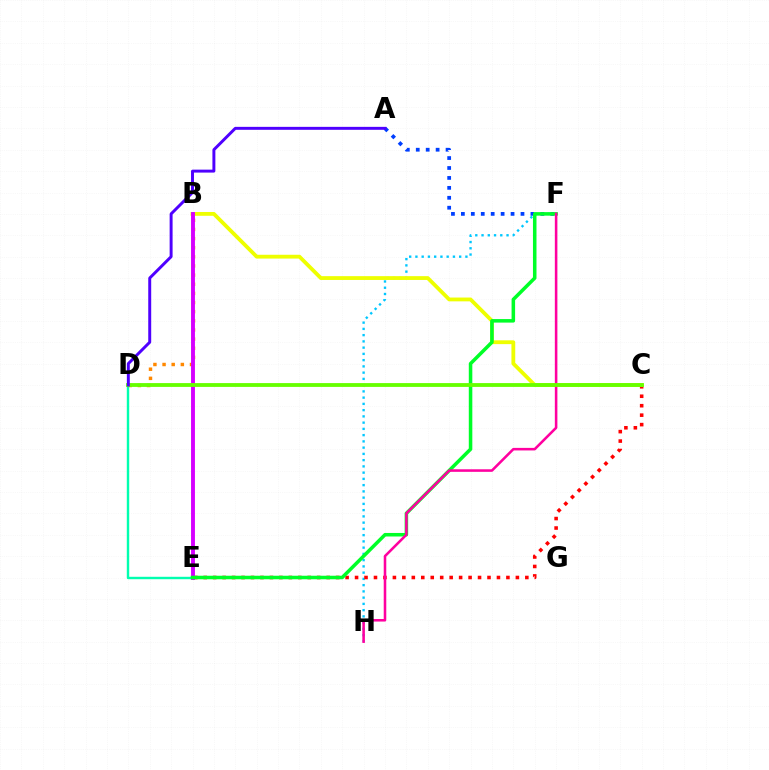{('A', 'F'): [{'color': '#003fff', 'line_style': 'dotted', 'thickness': 2.7}], ('D', 'E'): [{'color': '#00ffaf', 'line_style': 'solid', 'thickness': 1.74}], ('F', 'H'): [{'color': '#00c7ff', 'line_style': 'dotted', 'thickness': 1.7}, {'color': '#ff00a0', 'line_style': 'solid', 'thickness': 1.84}], ('C', 'E'): [{'color': '#ff0000', 'line_style': 'dotted', 'thickness': 2.57}], ('B', 'C'): [{'color': '#eeff00', 'line_style': 'solid', 'thickness': 2.74}], ('B', 'D'): [{'color': '#ff8800', 'line_style': 'dotted', 'thickness': 2.48}], ('B', 'E'): [{'color': '#d600ff', 'line_style': 'solid', 'thickness': 2.8}], ('E', 'F'): [{'color': '#00ff27', 'line_style': 'solid', 'thickness': 2.54}], ('C', 'D'): [{'color': '#66ff00', 'line_style': 'solid', 'thickness': 2.74}], ('A', 'D'): [{'color': '#4f00ff', 'line_style': 'solid', 'thickness': 2.13}]}